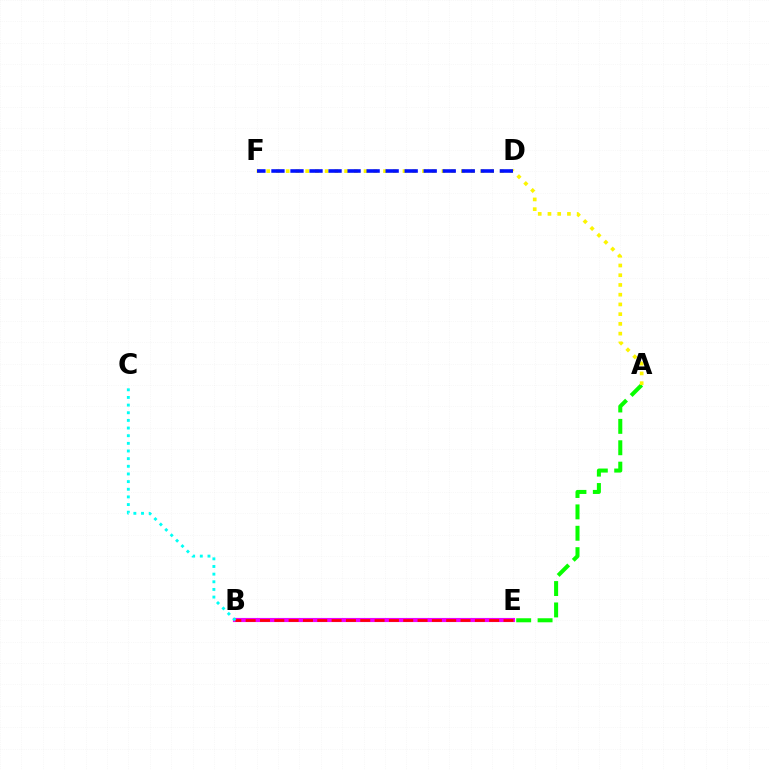{('A', 'E'): [{'color': '#08ff00', 'line_style': 'dashed', 'thickness': 2.9}], ('A', 'F'): [{'color': '#fcf500', 'line_style': 'dotted', 'thickness': 2.64}], ('B', 'E'): [{'color': '#ee00ff', 'line_style': 'solid', 'thickness': 2.97}, {'color': '#ff0000', 'line_style': 'dashed', 'thickness': 1.95}], ('B', 'C'): [{'color': '#00fff6', 'line_style': 'dotted', 'thickness': 2.08}], ('D', 'F'): [{'color': '#0010ff', 'line_style': 'dashed', 'thickness': 2.59}]}